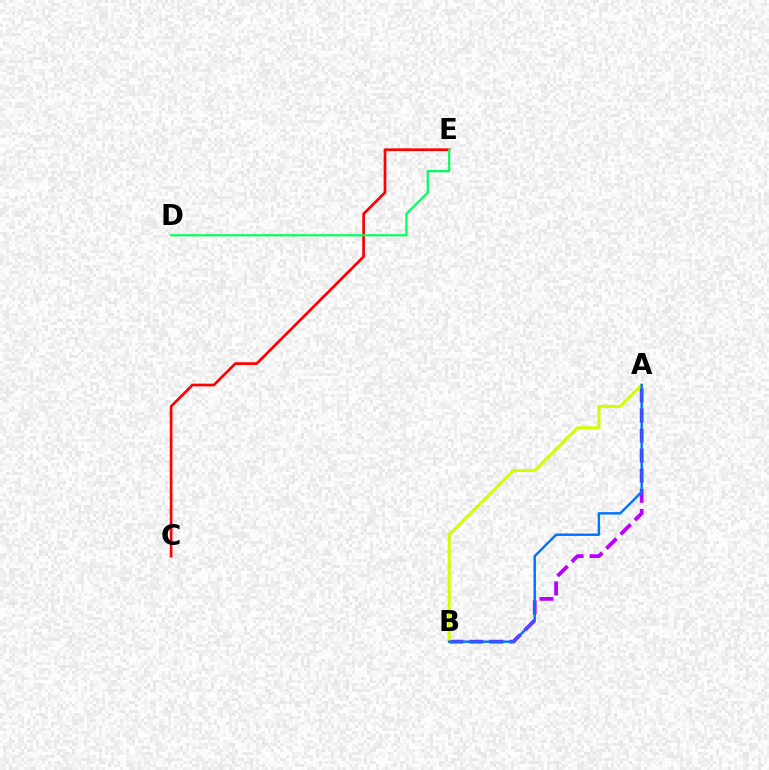{('C', 'E'): [{'color': '#ff0000', 'line_style': 'solid', 'thickness': 1.94}], ('A', 'B'): [{'color': '#b900ff', 'line_style': 'dashed', 'thickness': 2.73}, {'color': '#d1ff00', 'line_style': 'solid', 'thickness': 2.18}, {'color': '#0074ff', 'line_style': 'solid', 'thickness': 1.76}], ('D', 'E'): [{'color': '#00ff5c', 'line_style': 'solid', 'thickness': 1.55}]}